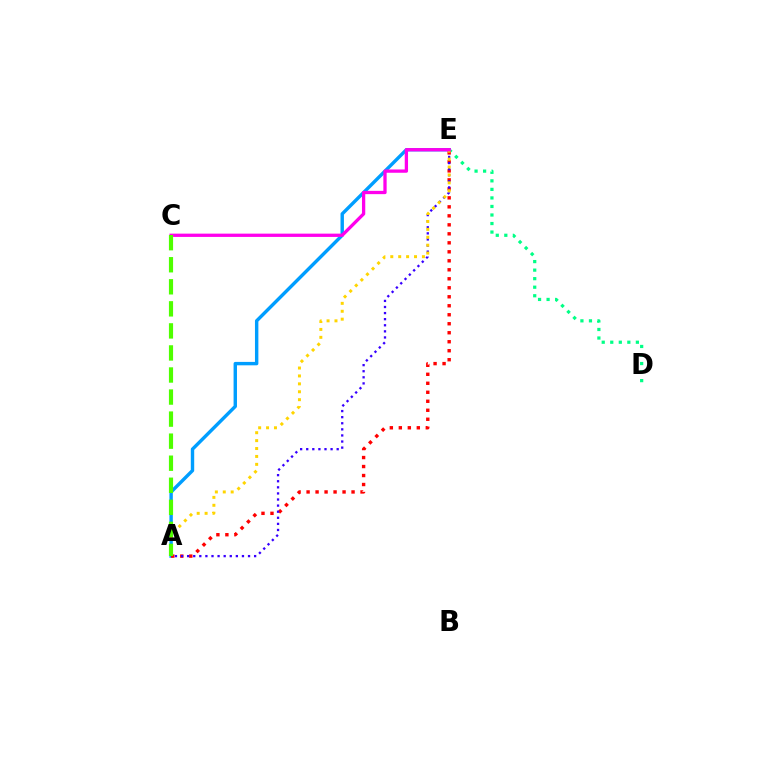{('D', 'E'): [{'color': '#00ff86', 'line_style': 'dotted', 'thickness': 2.32}], ('A', 'E'): [{'color': '#009eff', 'line_style': 'solid', 'thickness': 2.45}, {'color': '#ff0000', 'line_style': 'dotted', 'thickness': 2.44}, {'color': '#3700ff', 'line_style': 'dotted', 'thickness': 1.65}, {'color': '#ffd500', 'line_style': 'dotted', 'thickness': 2.15}], ('C', 'E'): [{'color': '#ff00ed', 'line_style': 'solid', 'thickness': 2.37}], ('A', 'C'): [{'color': '#4fff00', 'line_style': 'dashed', 'thickness': 3.0}]}